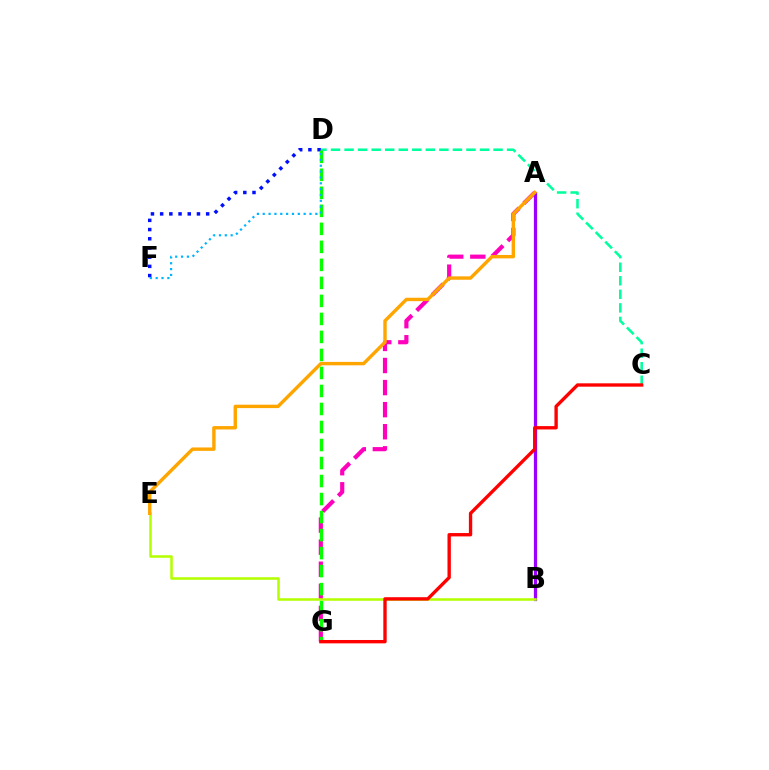{('A', 'G'): [{'color': '#ff00bd', 'line_style': 'dashed', 'thickness': 3.0}], ('A', 'B'): [{'color': '#9b00ff', 'line_style': 'solid', 'thickness': 2.32}], ('C', 'D'): [{'color': '#00ff9d', 'line_style': 'dashed', 'thickness': 1.84}], ('D', 'F'): [{'color': '#0010ff', 'line_style': 'dotted', 'thickness': 2.5}, {'color': '#00b5ff', 'line_style': 'dotted', 'thickness': 1.59}], ('B', 'E'): [{'color': '#b3ff00', 'line_style': 'solid', 'thickness': 1.83}], ('D', 'G'): [{'color': '#08ff00', 'line_style': 'dashed', 'thickness': 2.45}], ('C', 'G'): [{'color': '#ff0000', 'line_style': 'solid', 'thickness': 2.41}], ('A', 'E'): [{'color': '#ffa500', 'line_style': 'solid', 'thickness': 2.45}]}